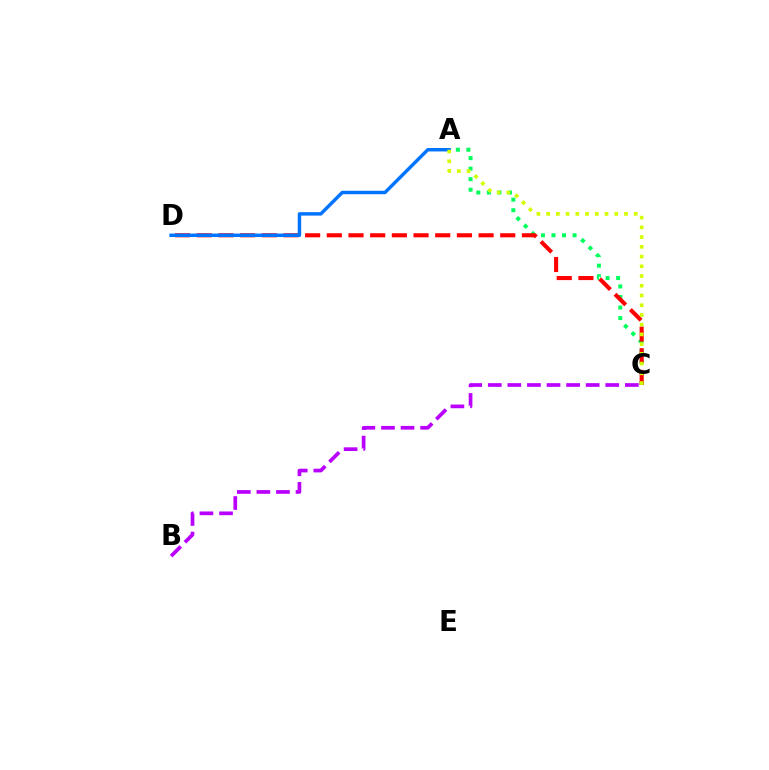{('A', 'C'): [{'color': '#00ff5c', 'line_style': 'dotted', 'thickness': 2.86}, {'color': '#d1ff00', 'line_style': 'dotted', 'thickness': 2.64}], ('C', 'D'): [{'color': '#ff0000', 'line_style': 'dashed', 'thickness': 2.95}], ('A', 'D'): [{'color': '#0074ff', 'line_style': 'solid', 'thickness': 2.48}], ('B', 'C'): [{'color': '#b900ff', 'line_style': 'dashed', 'thickness': 2.66}]}